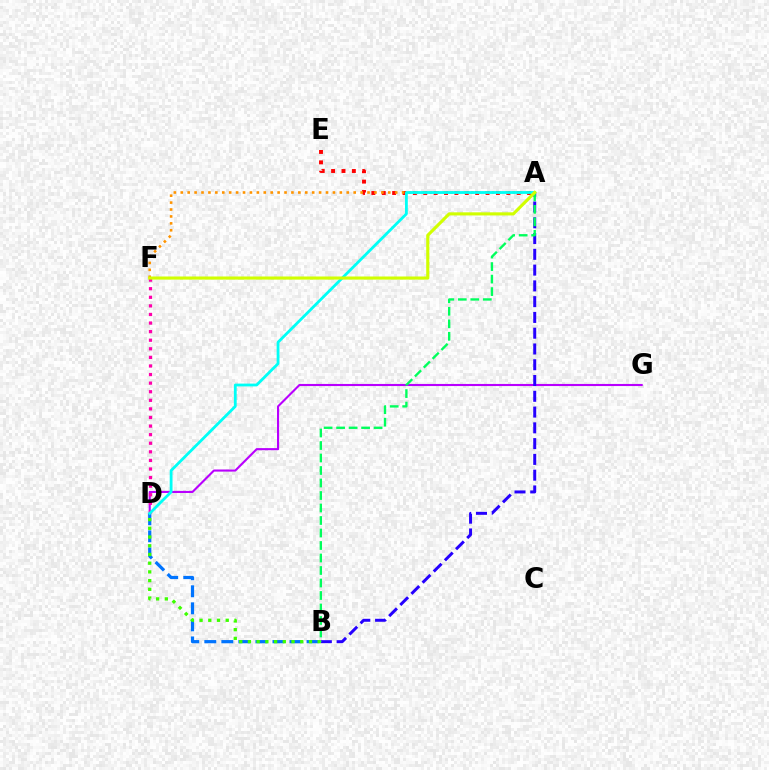{('D', 'G'): [{'color': '#b900ff', 'line_style': 'solid', 'thickness': 1.52}], ('D', 'F'): [{'color': '#ff00ac', 'line_style': 'dotted', 'thickness': 2.33}], ('A', 'B'): [{'color': '#2500ff', 'line_style': 'dashed', 'thickness': 2.14}, {'color': '#00ff5c', 'line_style': 'dashed', 'thickness': 1.7}], ('B', 'D'): [{'color': '#0074ff', 'line_style': 'dashed', 'thickness': 2.32}, {'color': '#3dff00', 'line_style': 'dotted', 'thickness': 2.37}], ('A', 'E'): [{'color': '#ff0000', 'line_style': 'dotted', 'thickness': 2.82}], ('A', 'F'): [{'color': '#ff9400', 'line_style': 'dotted', 'thickness': 1.88}, {'color': '#d1ff00', 'line_style': 'solid', 'thickness': 2.25}], ('A', 'D'): [{'color': '#00fff6', 'line_style': 'solid', 'thickness': 2.02}]}